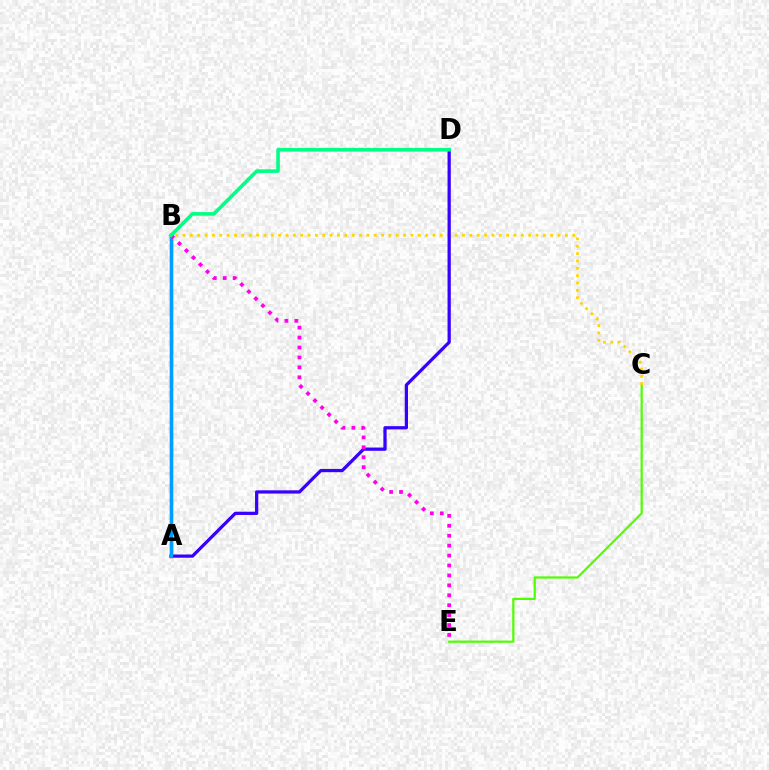{('A', 'B'): [{'color': '#ff0000', 'line_style': 'solid', 'thickness': 2.44}, {'color': '#009eff', 'line_style': 'solid', 'thickness': 2.27}], ('C', 'E'): [{'color': '#4fff00', 'line_style': 'solid', 'thickness': 1.6}], ('B', 'C'): [{'color': '#ffd500', 'line_style': 'dotted', 'thickness': 2.0}], ('A', 'D'): [{'color': '#3700ff', 'line_style': 'solid', 'thickness': 2.34}], ('B', 'E'): [{'color': '#ff00ed', 'line_style': 'dotted', 'thickness': 2.7}], ('B', 'D'): [{'color': '#00ff86', 'line_style': 'solid', 'thickness': 2.59}]}